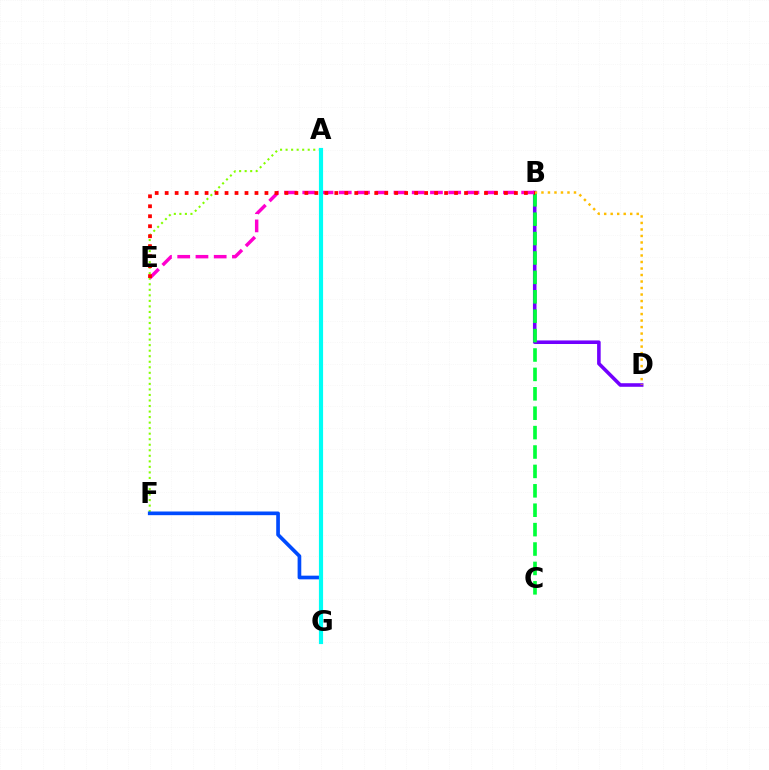{('A', 'F'): [{'color': '#84ff00', 'line_style': 'dotted', 'thickness': 1.5}], ('B', 'D'): [{'color': '#7200ff', 'line_style': 'solid', 'thickness': 2.57}, {'color': '#ffbd00', 'line_style': 'dotted', 'thickness': 1.77}], ('B', 'C'): [{'color': '#00ff39', 'line_style': 'dashed', 'thickness': 2.64}], ('F', 'G'): [{'color': '#004bff', 'line_style': 'solid', 'thickness': 2.65}], ('B', 'E'): [{'color': '#ff00cf', 'line_style': 'dashed', 'thickness': 2.48}, {'color': '#ff0000', 'line_style': 'dotted', 'thickness': 2.71}], ('A', 'G'): [{'color': '#00fff6', 'line_style': 'solid', 'thickness': 2.99}]}